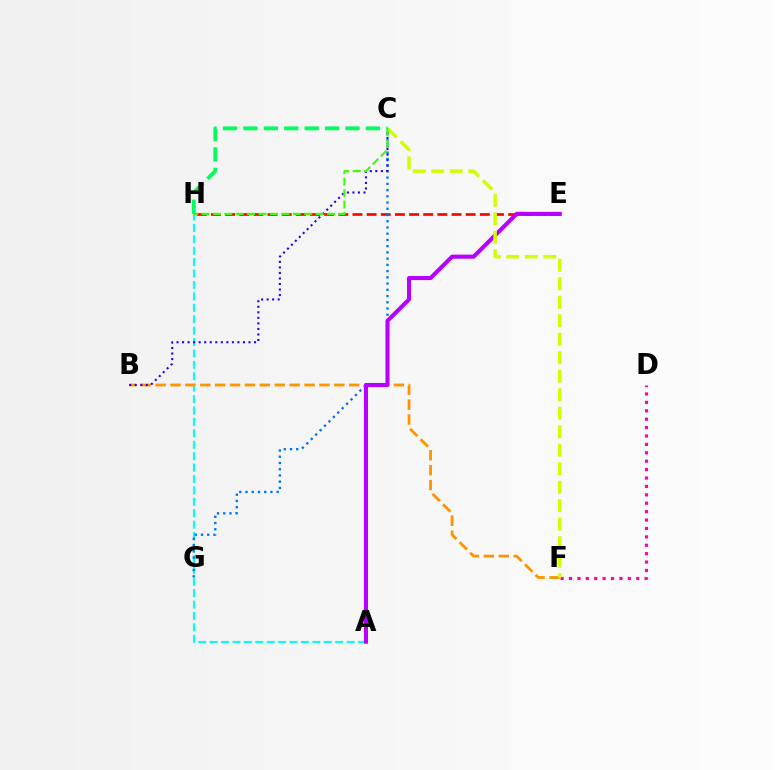{('E', 'H'): [{'color': '#ff0000', 'line_style': 'dashed', 'thickness': 1.92}], ('D', 'F'): [{'color': '#ff00ac', 'line_style': 'dotted', 'thickness': 2.28}], ('A', 'H'): [{'color': '#00fff6', 'line_style': 'dashed', 'thickness': 1.55}], ('C', 'G'): [{'color': '#0074ff', 'line_style': 'dotted', 'thickness': 1.69}], ('B', 'F'): [{'color': '#ff9400', 'line_style': 'dashed', 'thickness': 2.02}], ('A', 'E'): [{'color': '#b900ff', 'line_style': 'solid', 'thickness': 2.94}], ('B', 'C'): [{'color': '#2500ff', 'line_style': 'dotted', 'thickness': 1.5}], ('C', 'F'): [{'color': '#d1ff00', 'line_style': 'dashed', 'thickness': 2.51}], ('C', 'H'): [{'color': '#3dff00', 'line_style': 'dashed', 'thickness': 1.55}, {'color': '#00ff5c', 'line_style': 'dashed', 'thickness': 2.77}]}